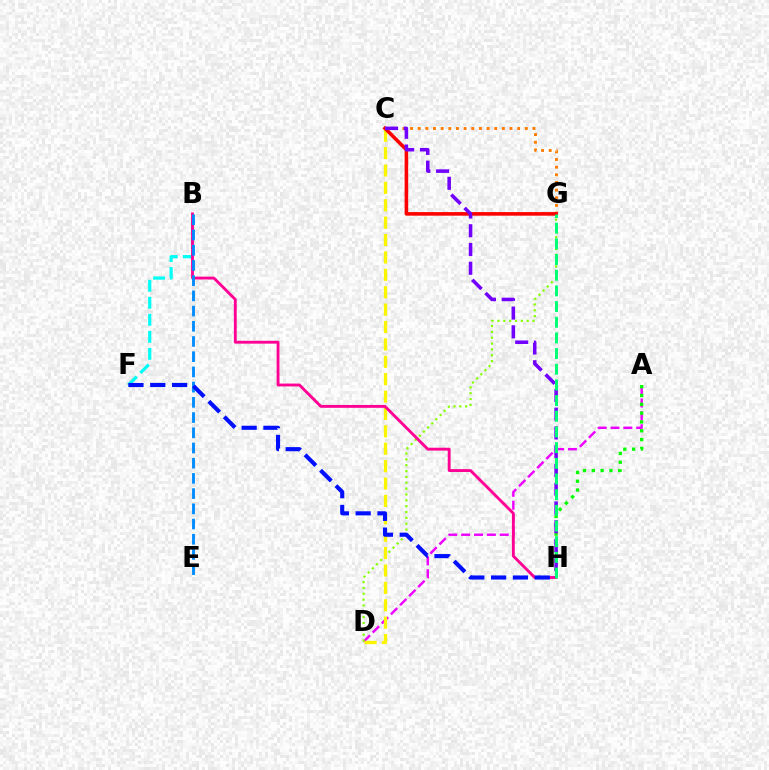{('A', 'D'): [{'color': '#ee00ff', 'line_style': 'dashed', 'thickness': 1.75}], ('D', 'G'): [{'color': '#84ff00', 'line_style': 'dotted', 'thickness': 1.59}], ('B', 'F'): [{'color': '#00fff6', 'line_style': 'dashed', 'thickness': 2.31}], ('A', 'H'): [{'color': '#08ff00', 'line_style': 'dotted', 'thickness': 2.4}], ('C', 'D'): [{'color': '#fcf500', 'line_style': 'dashed', 'thickness': 2.36}], ('C', 'G'): [{'color': '#ff7c00', 'line_style': 'dotted', 'thickness': 2.08}, {'color': '#ff0000', 'line_style': 'solid', 'thickness': 2.57}], ('B', 'H'): [{'color': '#ff0094', 'line_style': 'solid', 'thickness': 2.06}], ('B', 'E'): [{'color': '#008cff', 'line_style': 'dashed', 'thickness': 2.07}], ('C', 'H'): [{'color': '#7200ff', 'line_style': 'dashed', 'thickness': 2.55}], ('F', 'H'): [{'color': '#0010ff', 'line_style': 'dashed', 'thickness': 2.96}], ('G', 'H'): [{'color': '#00ff74', 'line_style': 'dashed', 'thickness': 2.13}]}